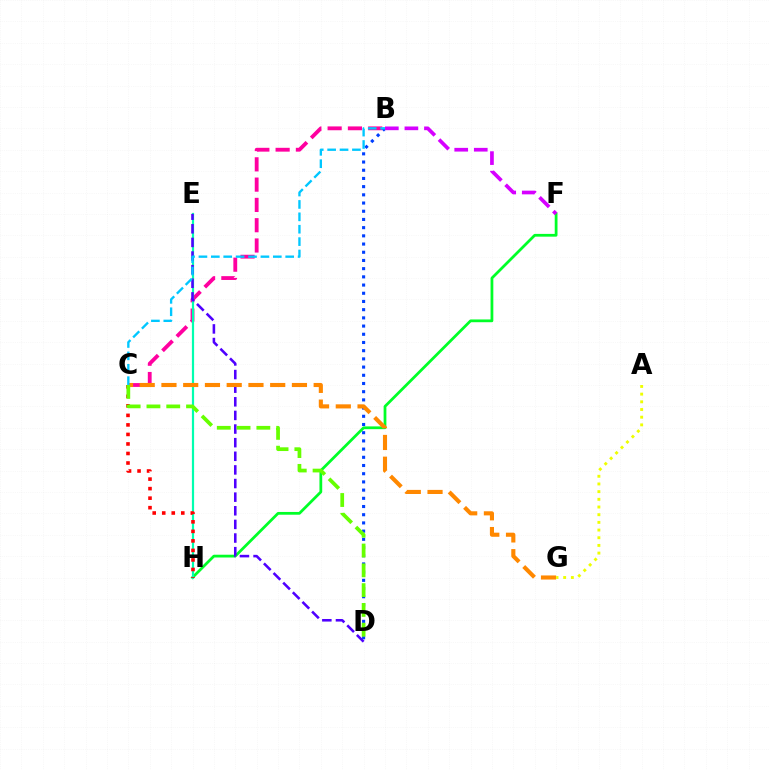{('B', 'D'): [{'color': '#003fff', 'line_style': 'dotted', 'thickness': 2.23}], ('B', 'C'): [{'color': '#ff00a0', 'line_style': 'dashed', 'thickness': 2.76}, {'color': '#00c7ff', 'line_style': 'dashed', 'thickness': 1.68}], ('F', 'H'): [{'color': '#00ff27', 'line_style': 'solid', 'thickness': 1.99}], ('E', 'H'): [{'color': '#00ffaf', 'line_style': 'solid', 'thickness': 1.58}], ('B', 'F'): [{'color': '#d600ff', 'line_style': 'dashed', 'thickness': 2.66}], ('D', 'E'): [{'color': '#4f00ff', 'line_style': 'dashed', 'thickness': 1.85}], ('C', 'G'): [{'color': '#ff8800', 'line_style': 'dashed', 'thickness': 2.95}], ('C', 'H'): [{'color': '#ff0000', 'line_style': 'dotted', 'thickness': 2.59}], ('A', 'G'): [{'color': '#eeff00', 'line_style': 'dotted', 'thickness': 2.09}], ('C', 'D'): [{'color': '#66ff00', 'line_style': 'dashed', 'thickness': 2.69}]}